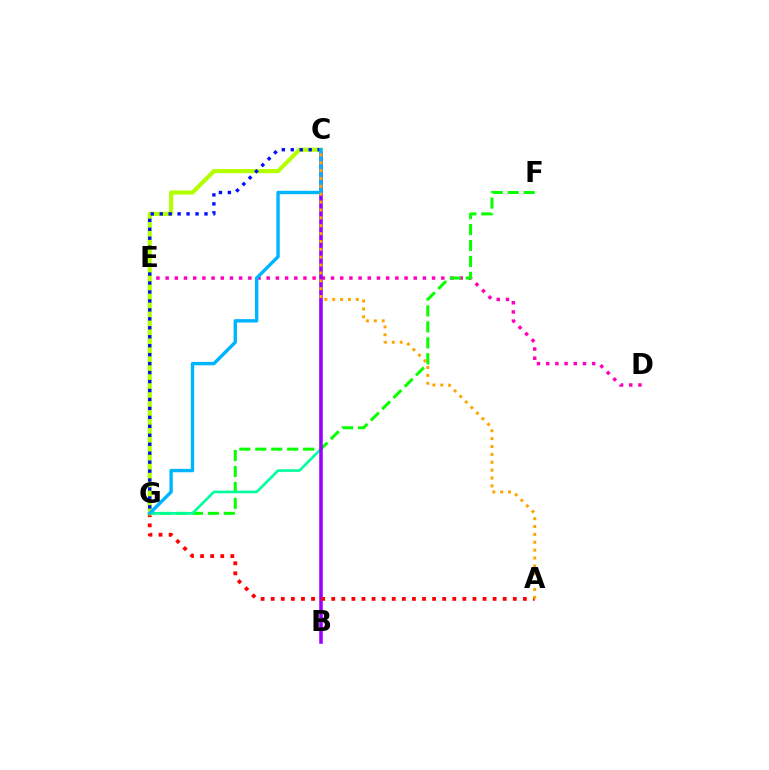{('D', 'E'): [{'color': '#ff00bd', 'line_style': 'dotted', 'thickness': 2.5}], ('F', 'G'): [{'color': '#08ff00', 'line_style': 'dashed', 'thickness': 2.17}], ('C', 'G'): [{'color': '#00ff9d', 'line_style': 'solid', 'thickness': 1.9}, {'color': '#b3ff00', 'line_style': 'solid', 'thickness': 2.98}, {'color': '#0010ff', 'line_style': 'dotted', 'thickness': 2.43}, {'color': '#00b5ff', 'line_style': 'solid', 'thickness': 2.45}], ('B', 'C'): [{'color': '#9b00ff', 'line_style': 'solid', 'thickness': 2.55}], ('A', 'G'): [{'color': '#ff0000', 'line_style': 'dotted', 'thickness': 2.74}], ('A', 'C'): [{'color': '#ffa500', 'line_style': 'dotted', 'thickness': 2.14}]}